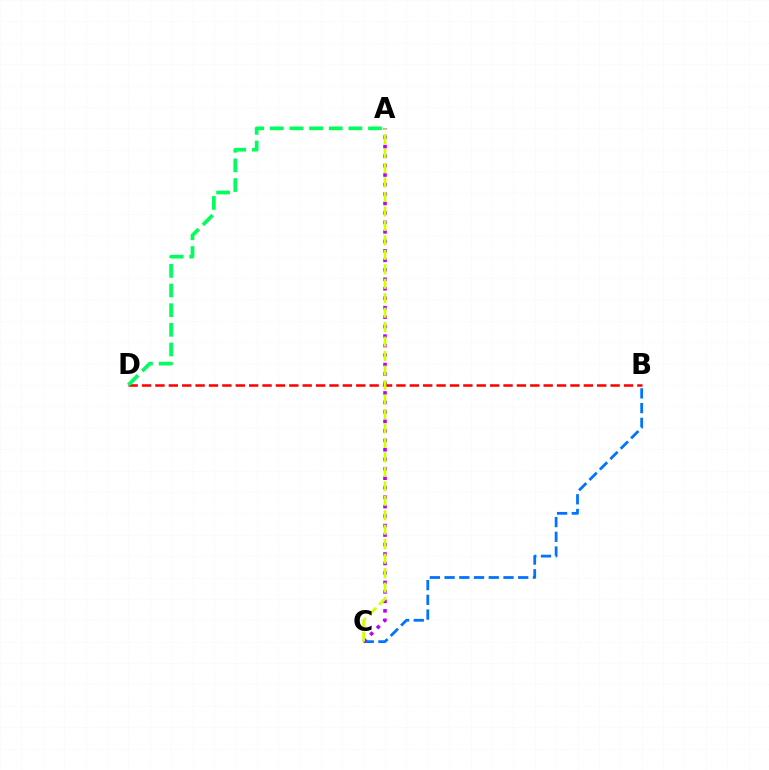{('B', 'D'): [{'color': '#ff0000', 'line_style': 'dashed', 'thickness': 1.82}], ('B', 'C'): [{'color': '#0074ff', 'line_style': 'dashed', 'thickness': 2.0}], ('A', 'C'): [{'color': '#b900ff', 'line_style': 'dotted', 'thickness': 2.57}, {'color': '#d1ff00', 'line_style': 'dashed', 'thickness': 1.97}], ('A', 'D'): [{'color': '#00ff5c', 'line_style': 'dashed', 'thickness': 2.67}]}